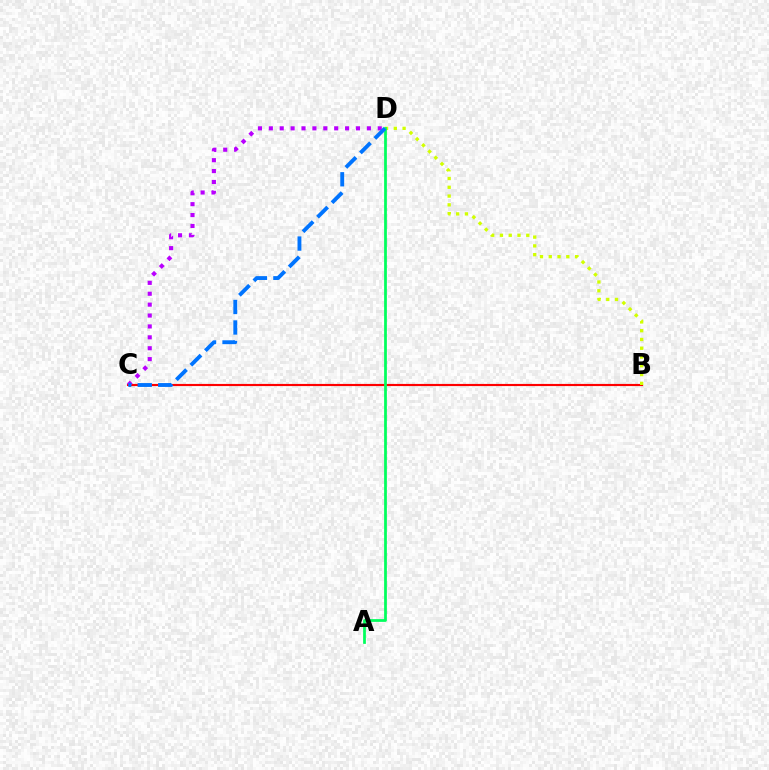{('B', 'C'): [{'color': '#ff0000', 'line_style': 'solid', 'thickness': 1.55}], ('B', 'D'): [{'color': '#d1ff00', 'line_style': 'dotted', 'thickness': 2.38}], ('C', 'D'): [{'color': '#b900ff', 'line_style': 'dotted', 'thickness': 2.96}, {'color': '#0074ff', 'line_style': 'dashed', 'thickness': 2.79}], ('A', 'D'): [{'color': '#00ff5c', 'line_style': 'solid', 'thickness': 1.98}]}